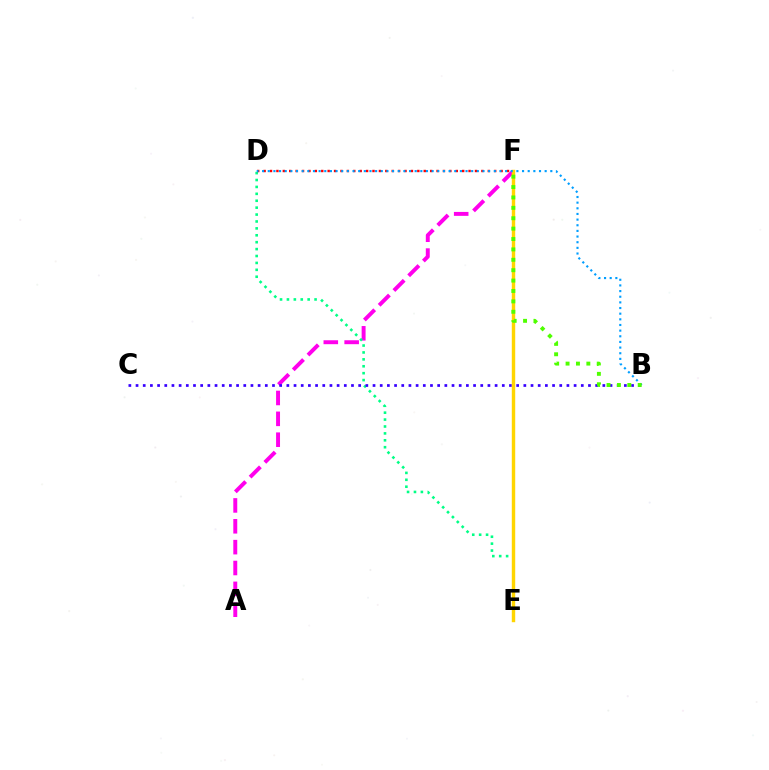{('A', 'F'): [{'color': '#ff00ed', 'line_style': 'dashed', 'thickness': 2.83}], ('D', 'E'): [{'color': '#00ff86', 'line_style': 'dotted', 'thickness': 1.88}], ('B', 'C'): [{'color': '#3700ff', 'line_style': 'dotted', 'thickness': 1.95}], ('E', 'F'): [{'color': '#ffd500', 'line_style': 'solid', 'thickness': 2.46}], ('D', 'F'): [{'color': '#ff0000', 'line_style': 'dotted', 'thickness': 1.74}], ('B', 'D'): [{'color': '#009eff', 'line_style': 'dotted', 'thickness': 1.54}], ('B', 'F'): [{'color': '#4fff00', 'line_style': 'dotted', 'thickness': 2.82}]}